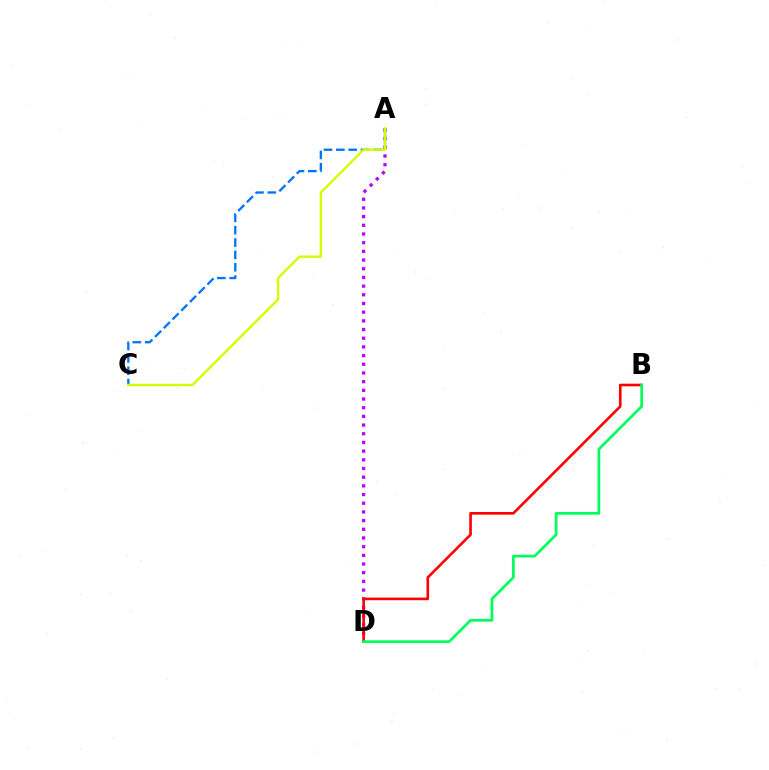{('A', 'D'): [{'color': '#b900ff', 'line_style': 'dotted', 'thickness': 2.36}], ('A', 'C'): [{'color': '#0074ff', 'line_style': 'dashed', 'thickness': 1.68}, {'color': '#d1ff00', 'line_style': 'solid', 'thickness': 1.73}], ('B', 'D'): [{'color': '#ff0000', 'line_style': 'solid', 'thickness': 1.89}, {'color': '#00ff5c', 'line_style': 'solid', 'thickness': 1.95}]}